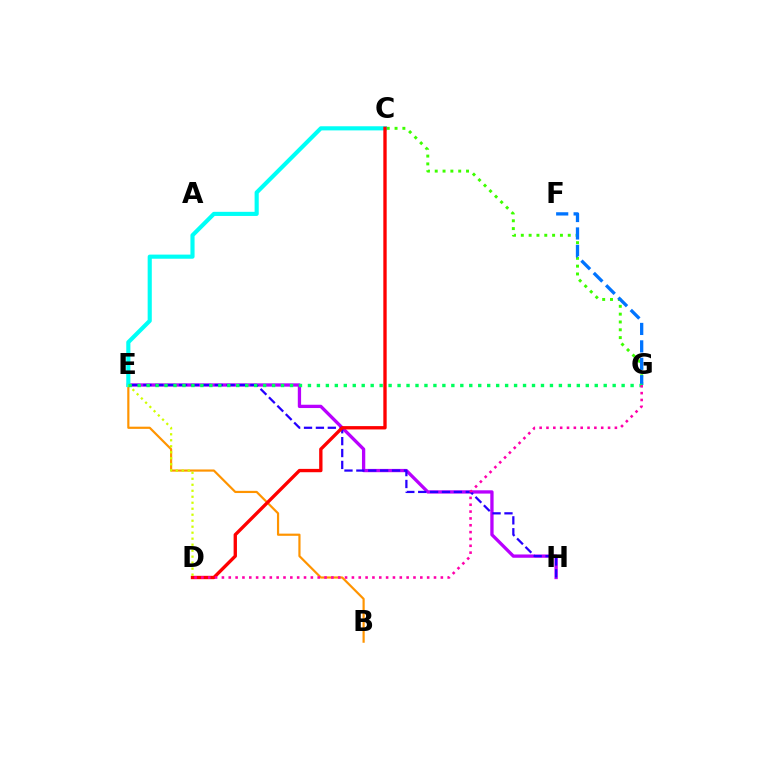{('E', 'H'): [{'color': '#b900ff', 'line_style': 'solid', 'thickness': 2.37}, {'color': '#2500ff', 'line_style': 'dashed', 'thickness': 1.62}], ('B', 'E'): [{'color': '#ff9400', 'line_style': 'solid', 'thickness': 1.57}], ('C', 'G'): [{'color': '#3dff00', 'line_style': 'dotted', 'thickness': 2.13}], ('C', 'E'): [{'color': '#00fff6', 'line_style': 'solid', 'thickness': 2.97}], ('F', 'G'): [{'color': '#0074ff', 'line_style': 'dashed', 'thickness': 2.37}], ('C', 'D'): [{'color': '#ff0000', 'line_style': 'solid', 'thickness': 2.41}], ('D', 'E'): [{'color': '#d1ff00', 'line_style': 'dotted', 'thickness': 1.63}], ('E', 'G'): [{'color': '#00ff5c', 'line_style': 'dotted', 'thickness': 2.44}], ('D', 'G'): [{'color': '#ff00ac', 'line_style': 'dotted', 'thickness': 1.86}]}